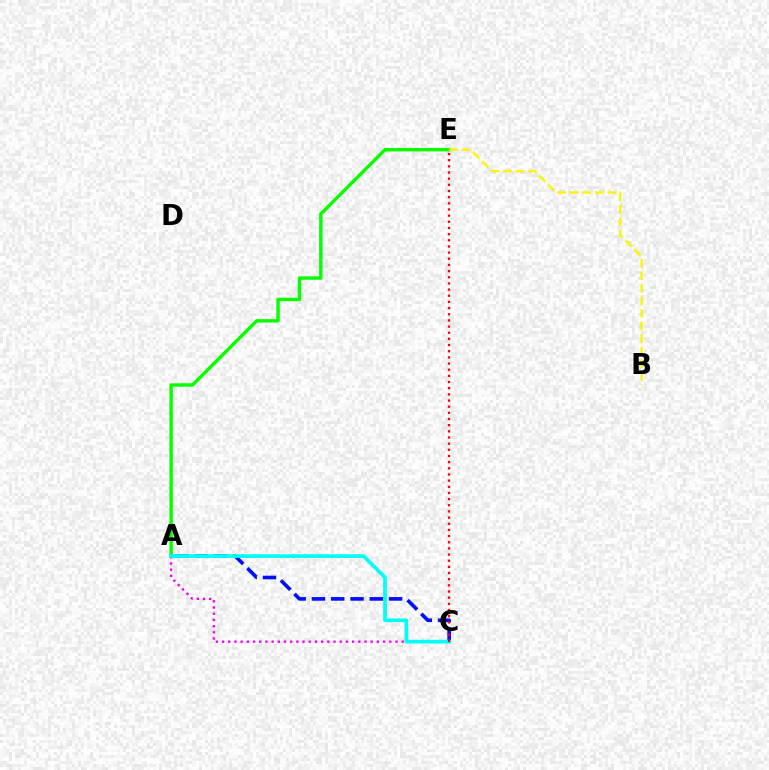{('A', 'E'): [{'color': '#08ff00', 'line_style': 'solid', 'thickness': 2.47}], ('A', 'C'): [{'color': '#0010ff', 'line_style': 'dashed', 'thickness': 2.62}, {'color': '#ee00ff', 'line_style': 'dotted', 'thickness': 1.68}, {'color': '#00fff6', 'line_style': 'solid', 'thickness': 2.66}], ('B', 'E'): [{'color': '#fcf500', 'line_style': 'dashed', 'thickness': 1.71}], ('C', 'E'): [{'color': '#ff0000', 'line_style': 'dotted', 'thickness': 1.67}]}